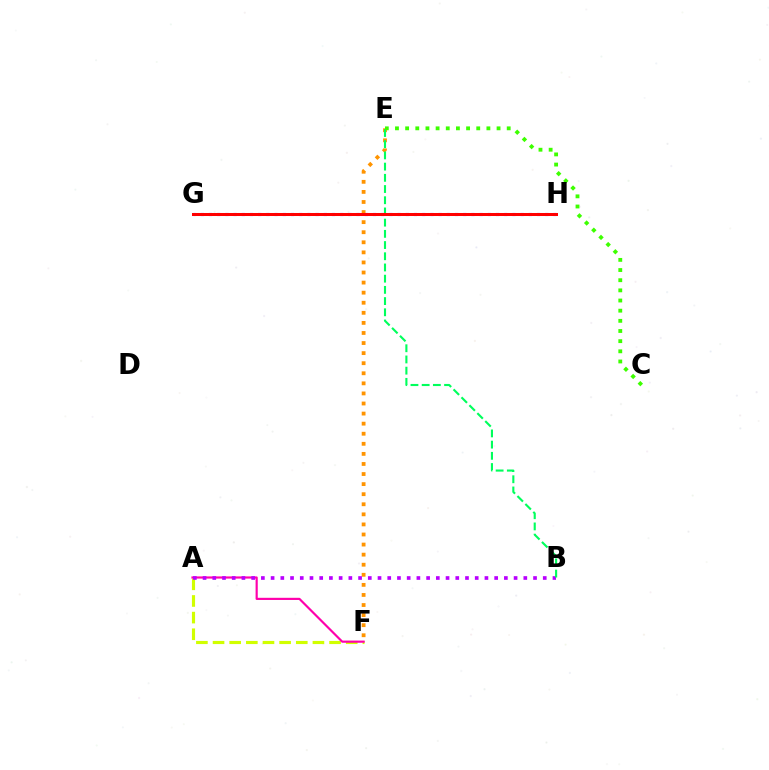{('A', 'F'): [{'color': '#d1ff00', 'line_style': 'dashed', 'thickness': 2.26}, {'color': '#ff00ac', 'line_style': 'solid', 'thickness': 1.56}], ('G', 'H'): [{'color': '#2500ff', 'line_style': 'dotted', 'thickness': 2.23}, {'color': '#0074ff', 'line_style': 'dotted', 'thickness': 1.84}, {'color': '#00fff6', 'line_style': 'dotted', 'thickness': 1.83}, {'color': '#ff0000', 'line_style': 'solid', 'thickness': 2.17}], ('E', 'F'): [{'color': '#ff9400', 'line_style': 'dotted', 'thickness': 2.74}], ('A', 'B'): [{'color': '#b900ff', 'line_style': 'dotted', 'thickness': 2.64}], ('B', 'E'): [{'color': '#00ff5c', 'line_style': 'dashed', 'thickness': 1.52}], ('C', 'E'): [{'color': '#3dff00', 'line_style': 'dotted', 'thickness': 2.76}]}